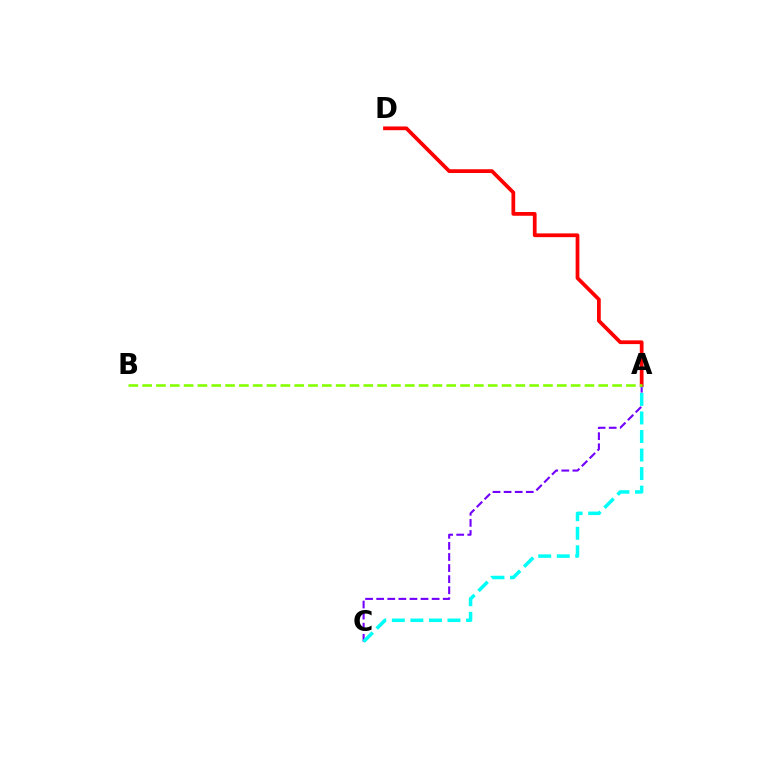{('A', 'C'): [{'color': '#7200ff', 'line_style': 'dashed', 'thickness': 1.51}, {'color': '#00fff6', 'line_style': 'dashed', 'thickness': 2.52}], ('A', 'D'): [{'color': '#ff0000', 'line_style': 'solid', 'thickness': 2.7}], ('A', 'B'): [{'color': '#84ff00', 'line_style': 'dashed', 'thickness': 1.88}]}